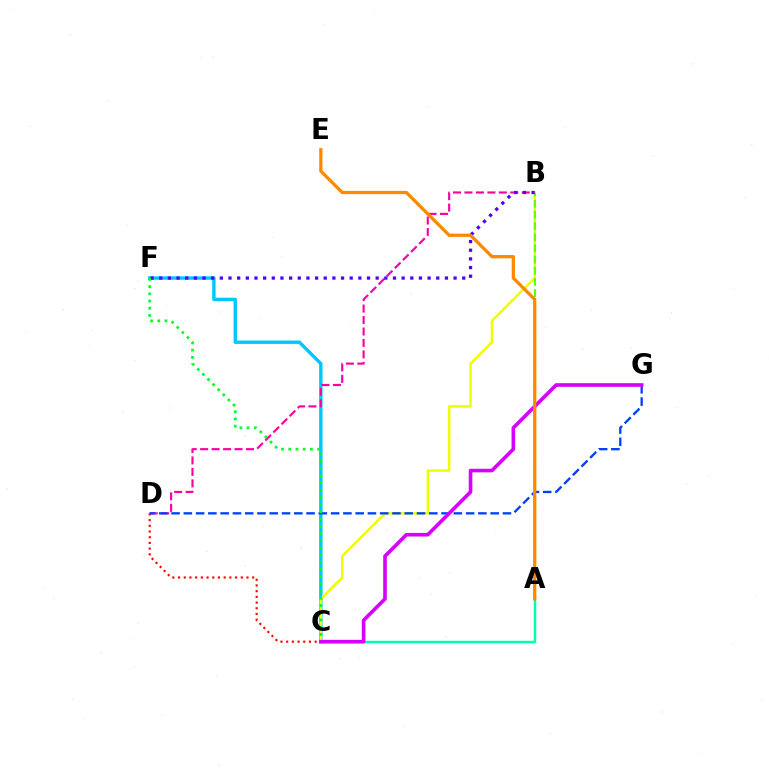{('C', 'F'): [{'color': '#00c7ff', 'line_style': 'solid', 'thickness': 2.45}, {'color': '#00ff27', 'line_style': 'dotted', 'thickness': 1.96}], ('B', 'D'): [{'color': '#ff00a0', 'line_style': 'dashed', 'thickness': 1.56}], ('B', 'C'): [{'color': '#eeff00', 'line_style': 'solid', 'thickness': 1.8}], ('A', 'C'): [{'color': '#00ffaf', 'line_style': 'solid', 'thickness': 1.77}], ('A', 'B'): [{'color': '#66ff00', 'line_style': 'dashed', 'thickness': 1.52}], ('C', 'D'): [{'color': '#ff0000', 'line_style': 'dotted', 'thickness': 1.55}], ('D', 'G'): [{'color': '#003fff', 'line_style': 'dashed', 'thickness': 1.67}], ('B', 'F'): [{'color': '#4f00ff', 'line_style': 'dotted', 'thickness': 2.35}], ('C', 'G'): [{'color': '#d600ff', 'line_style': 'solid', 'thickness': 2.6}], ('A', 'E'): [{'color': '#ff8800', 'line_style': 'solid', 'thickness': 2.35}]}